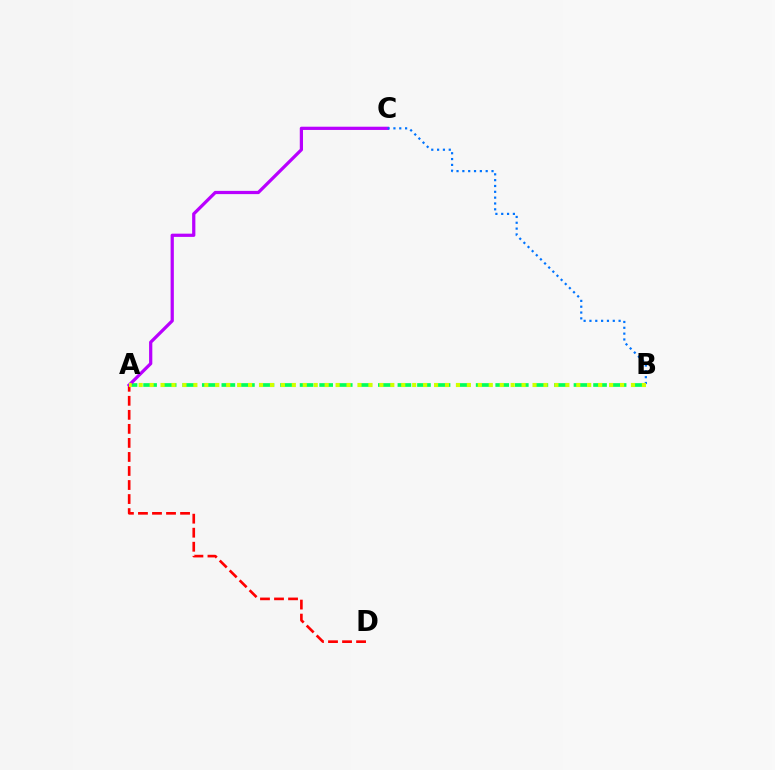{('A', 'B'): [{'color': '#00ff5c', 'line_style': 'dashed', 'thickness': 2.66}, {'color': '#d1ff00', 'line_style': 'dotted', 'thickness': 2.97}], ('A', 'D'): [{'color': '#ff0000', 'line_style': 'dashed', 'thickness': 1.91}], ('A', 'C'): [{'color': '#b900ff', 'line_style': 'solid', 'thickness': 2.33}], ('B', 'C'): [{'color': '#0074ff', 'line_style': 'dotted', 'thickness': 1.58}]}